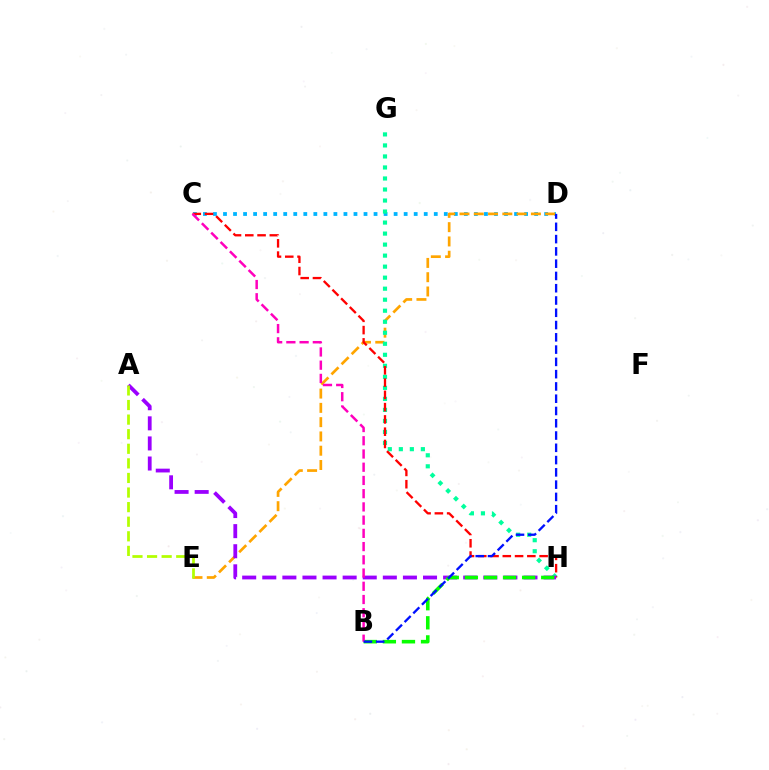{('C', 'D'): [{'color': '#00b5ff', 'line_style': 'dotted', 'thickness': 2.73}], ('D', 'E'): [{'color': '#ffa500', 'line_style': 'dashed', 'thickness': 1.94}], ('G', 'H'): [{'color': '#00ff9d', 'line_style': 'dotted', 'thickness': 2.99}], ('C', 'H'): [{'color': '#ff0000', 'line_style': 'dashed', 'thickness': 1.67}], ('A', 'H'): [{'color': '#9b00ff', 'line_style': 'dashed', 'thickness': 2.73}], ('B', 'H'): [{'color': '#08ff00', 'line_style': 'dashed', 'thickness': 2.59}], ('B', 'C'): [{'color': '#ff00bd', 'line_style': 'dashed', 'thickness': 1.8}], ('A', 'E'): [{'color': '#b3ff00', 'line_style': 'dashed', 'thickness': 1.98}], ('B', 'D'): [{'color': '#0010ff', 'line_style': 'dashed', 'thickness': 1.67}]}